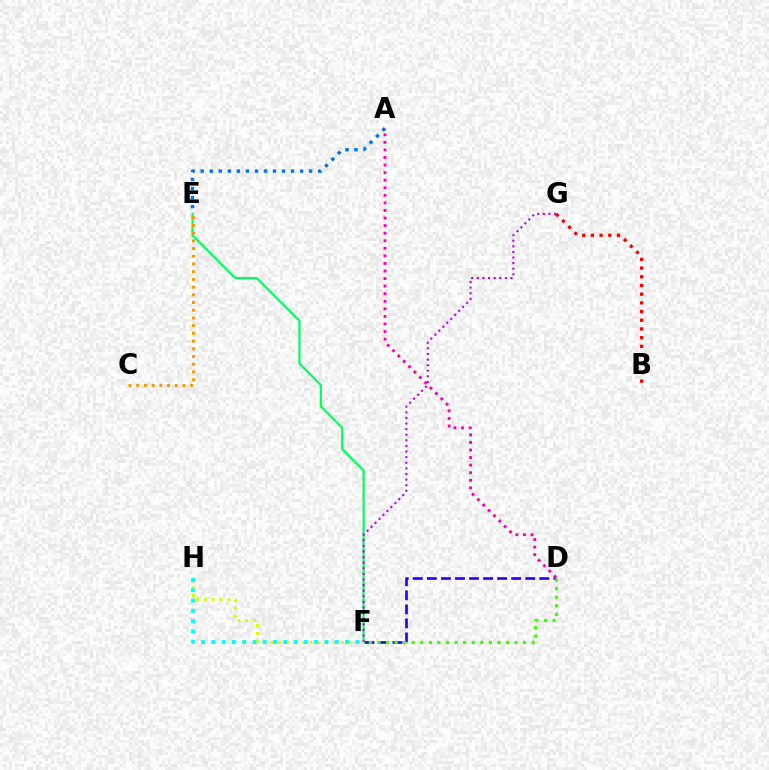{('D', 'F'): [{'color': '#2500ff', 'line_style': 'dashed', 'thickness': 1.91}, {'color': '#3dff00', 'line_style': 'dotted', 'thickness': 2.33}], ('E', 'F'): [{'color': '#00ff5c', 'line_style': 'solid', 'thickness': 1.56}], ('B', 'G'): [{'color': '#ff0000', 'line_style': 'dotted', 'thickness': 2.36}], ('A', 'E'): [{'color': '#0074ff', 'line_style': 'dotted', 'thickness': 2.46}], ('F', 'H'): [{'color': '#d1ff00', 'line_style': 'dotted', 'thickness': 2.13}, {'color': '#00fff6', 'line_style': 'dotted', 'thickness': 2.8}], ('C', 'E'): [{'color': '#ff9400', 'line_style': 'dotted', 'thickness': 2.1}], ('F', 'G'): [{'color': '#b900ff', 'line_style': 'dotted', 'thickness': 1.52}], ('A', 'D'): [{'color': '#ff00ac', 'line_style': 'dotted', 'thickness': 2.06}]}